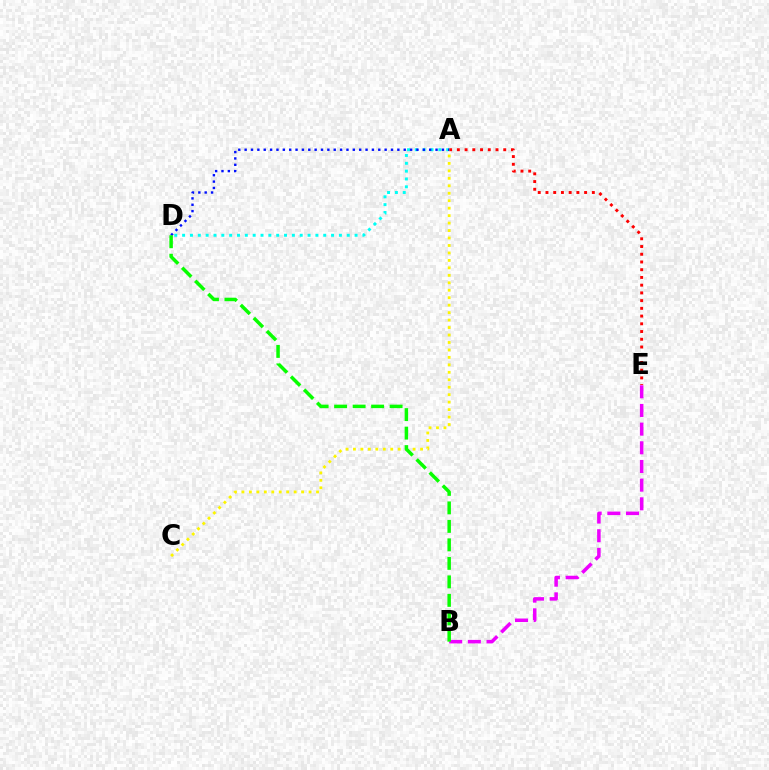{('A', 'C'): [{'color': '#fcf500', 'line_style': 'dotted', 'thickness': 2.03}], ('A', 'E'): [{'color': '#ff0000', 'line_style': 'dotted', 'thickness': 2.1}], ('A', 'D'): [{'color': '#00fff6', 'line_style': 'dotted', 'thickness': 2.13}, {'color': '#0010ff', 'line_style': 'dotted', 'thickness': 1.73}], ('B', 'E'): [{'color': '#ee00ff', 'line_style': 'dashed', 'thickness': 2.54}], ('B', 'D'): [{'color': '#08ff00', 'line_style': 'dashed', 'thickness': 2.51}]}